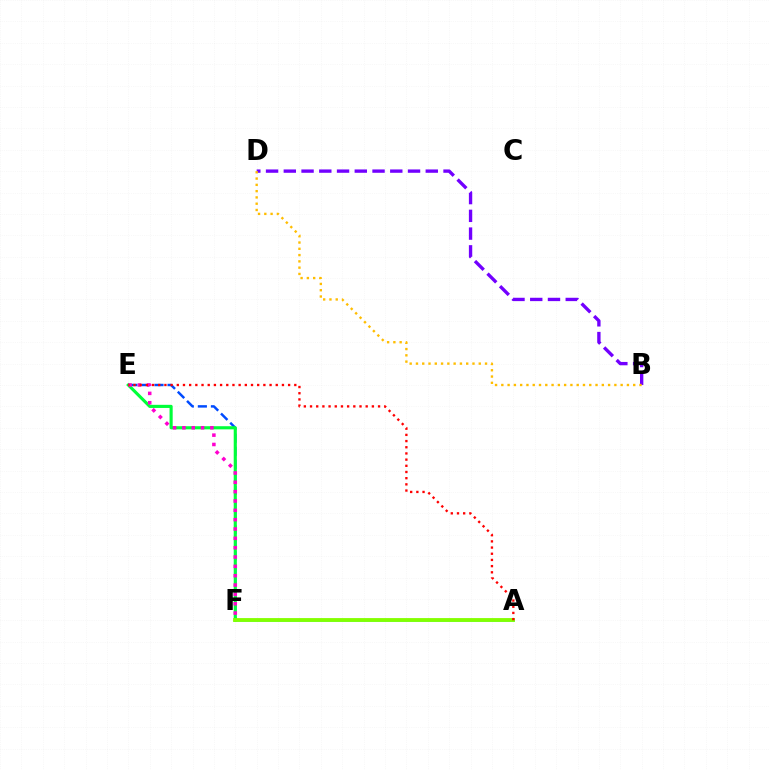{('A', 'F'): [{'color': '#00fff6', 'line_style': 'solid', 'thickness': 1.9}, {'color': '#84ff00', 'line_style': 'solid', 'thickness': 2.76}], ('E', 'F'): [{'color': '#004bff', 'line_style': 'dashed', 'thickness': 1.77}, {'color': '#00ff39', 'line_style': 'solid', 'thickness': 2.25}, {'color': '#ff00cf', 'line_style': 'dotted', 'thickness': 2.54}], ('A', 'E'): [{'color': '#ff0000', 'line_style': 'dotted', 'thickness': 1.68}], ('B', 'D'): [{'color': '#7200ff', 'line_style': 'dashed', 'thickness': 2.41}, {'color': '#ffbd00', 'line_style': 'dotted', 'thickness': 1.71}]}